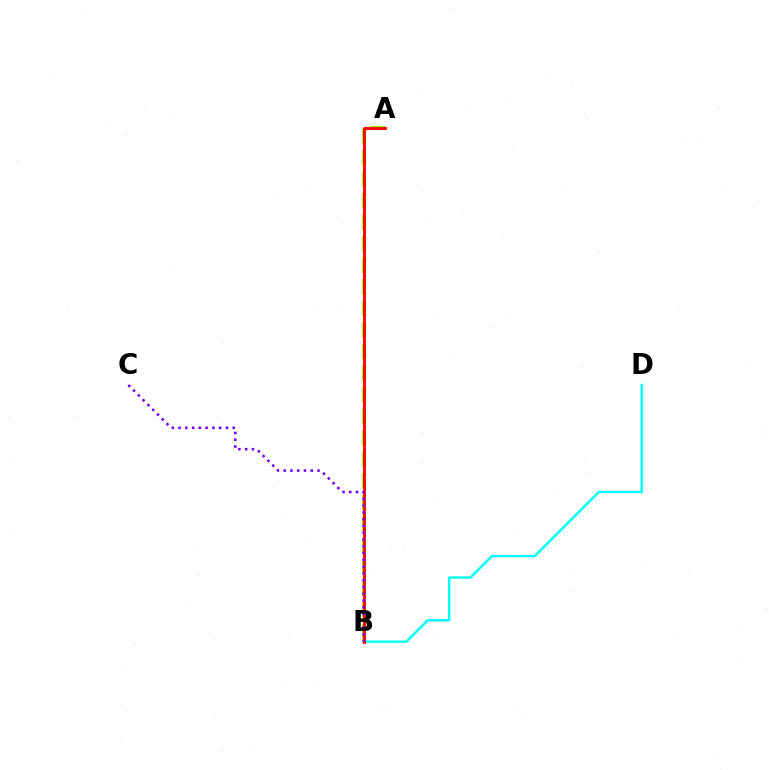{('B', 'D'): [{'color': '#00fff6', 'line_style': 'solid', 'thickness': 1.74}], ('A', 'B'): [{'color': '#84ff00', 'line_style': 'dashed', 'thickness': 2.93}, {'color': '#ff0000', 'line_style': 'solid', 'thickness': 2.07}], ('B', 'C'): [{'color': '#7200ff', 'line_style': 'dotted', 'thickness': 1.84}]}